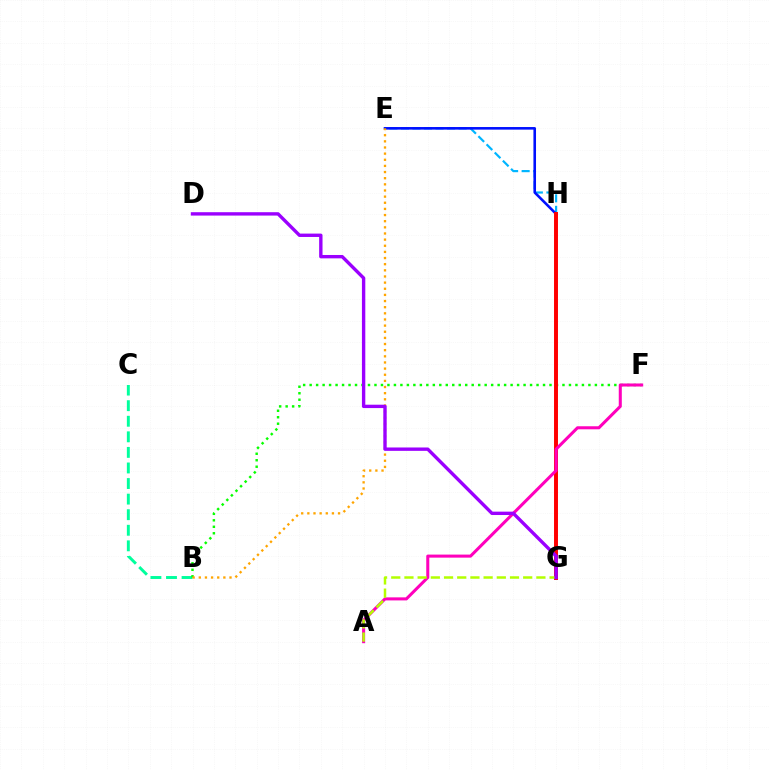{('E', 'H'): [{'color': '#00b5ff', 'line_style': 'dashed', 'thickness': 1.57}, {'color': '#0010ff', 'line_style': 'solid', 'thickness': 1.87}], ('B', 'C'): [{'color': '#00ff9d', 'line_style': 'dashed', 'thickness': 2.12}], ('B', 'F'): [{'color': '#08ff00', 'line_style': 'dotted', 'thickness': 1.76}], ('B', 'E'): [{'color': '#ffa500', 'line_style': 'dotted', 'thickness': 1.67}], ('G', 'H'): [{'color': '#ff0000', 'line_style': 'solid', 'thickness': 2.84}], ('A', 'F'): [{'color': '#ff00bd', 'line_style': 'solid', 'thickness': 2.2}], ('A', 'G'): [{'color': '#b3ff00', 'line_style': 'dashed', 'thickness': 1.79}], ('D', 'G'): [{'color': '#9b00ff', 'line_style': 'solid', 'thickness': 2.43}]}